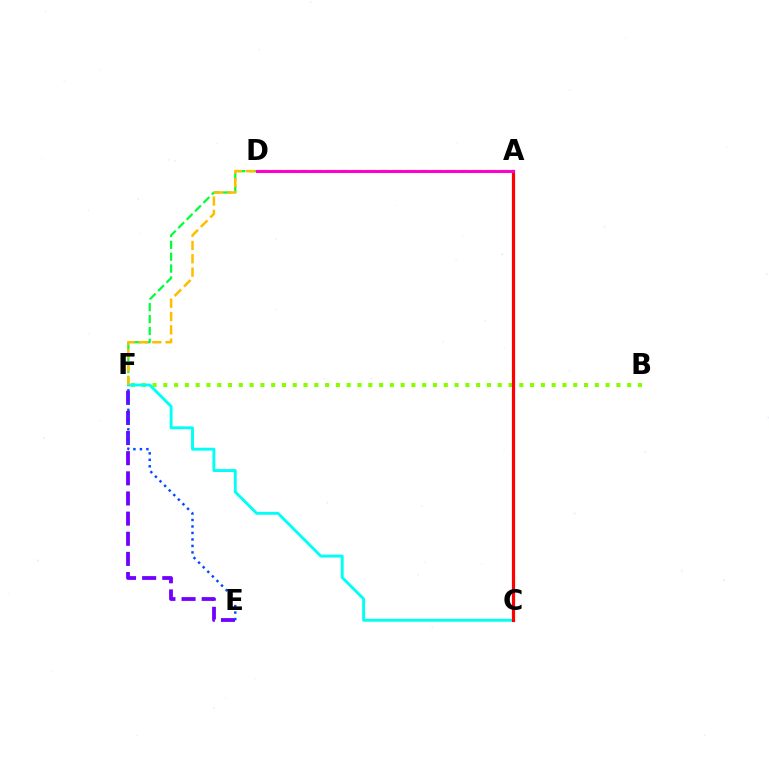{('A', 'F'): [{'color': '#00ff39', 'line_style': 'dashed', 'thickness': 1.61}, {'color': '#ffbd00', 'line_style': 'dashed', 'thickness': 1.81}], ('B', 'F'): [{'color': '#84ff00', 'line_style': 'dotted', 'thickness': 2.93}], ('C', 'F'): [{'color': '#00fff6', 'line_style': 'solid', 'thickness': 2.08}], ('E', 'F'): [{'color': '#7200ff', 'line_style': 'dashed', 'thickness': 2.74}, {'color': '#004bff', 'line_style': 'dotted', 'thickness': 1.76}], ('A', 'C'): [{'color': '#ff0000', 'line_style': 'solid', 'thickness': 2.3}], ('A', 'D'): [{'color': '#ff00cf', 'line_style': 'solid', 'thickness': 2.18}]}